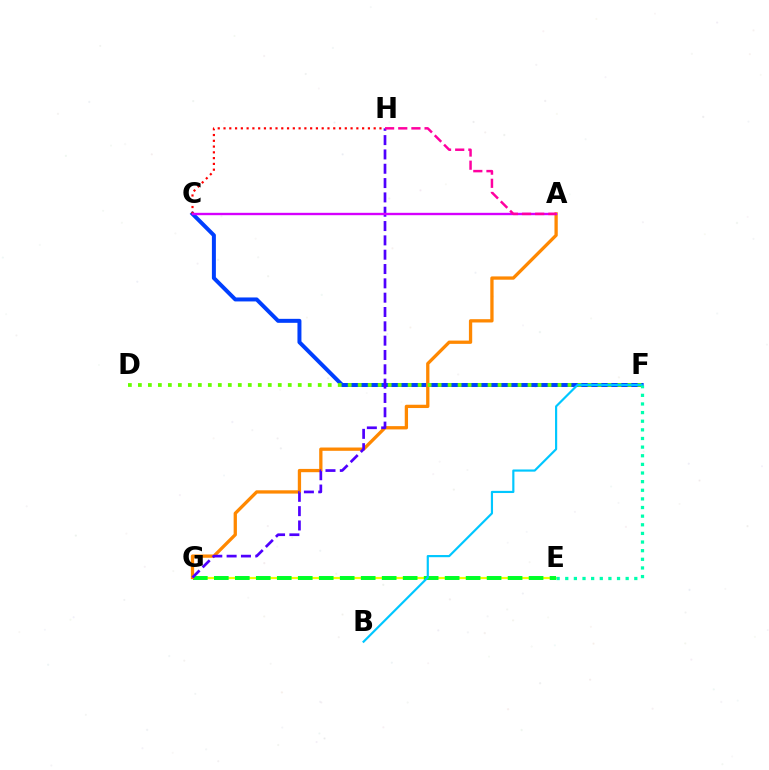{('E', 'G'): [{'color': '#eeff00', 'line_style': 'solid', 'thickness': 1.58}, {'color': '#00ff27', 'line_style': 'dashed', 'thickness': 2.85}], ('C', 'F'): [{'color': '#003fff', 'line_style': 'solid', 'thickness': 2.86}], ('A', 'G'): [{'color': '#ff8800', 'line_style': 'solid', 'thickness': 2.37}], ('D', 'F'): [{'color': '#66ff00', 'line_style': 'dotted', 'thickness': 2.71}], ('B', 'F'): [{'color': '#00c7ff', 'line_style': 'solid', 'thickness': 1.56}], ('C', 'H'): [{'color': '#ff0000', 'line_style': 'dotted', 'thickness': 1.57}], ('E', 'F'): [{'color': '#00ffaf', 'line_style': 'dotted', 'thickness': 2.34}], ('G', 'H'): [{'color': '#4f00ff', 'line_style': 'dashed', 'thickness': 1.95}], ('A', 'C'): [{'color': '#d600ff', 'line_style': 'solid', 'thickness': 1.7}], ('A', 'H'): [{'color': '#ff00a0', 'line_style': 'dashed', 'thickness': 1.79}]}